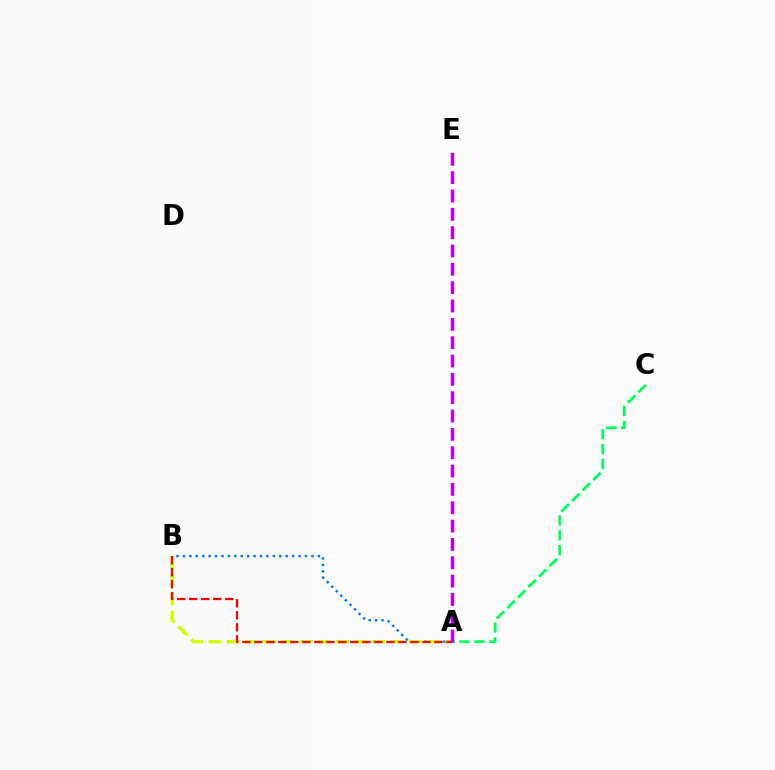{('A', 'B'): [{'color': '#0074ff', 'line_style': 'dotted', 'thickness': 1.75}, {'color': '#d1ff00', 'line_style': 'dashed', 'thickness': 2.48}, {'color': '#ff0000', 'line_style': 'dashed', 'thickness': 1.63}], ('A', 'C'): [{'color': '#00ff5c', 'line_style': 'dashed', 'thickness': 2.02}], ('A', 'E'): [{'color': '#b900ff', 'line_style': 'dashed', 'thickness': 2.49}]}